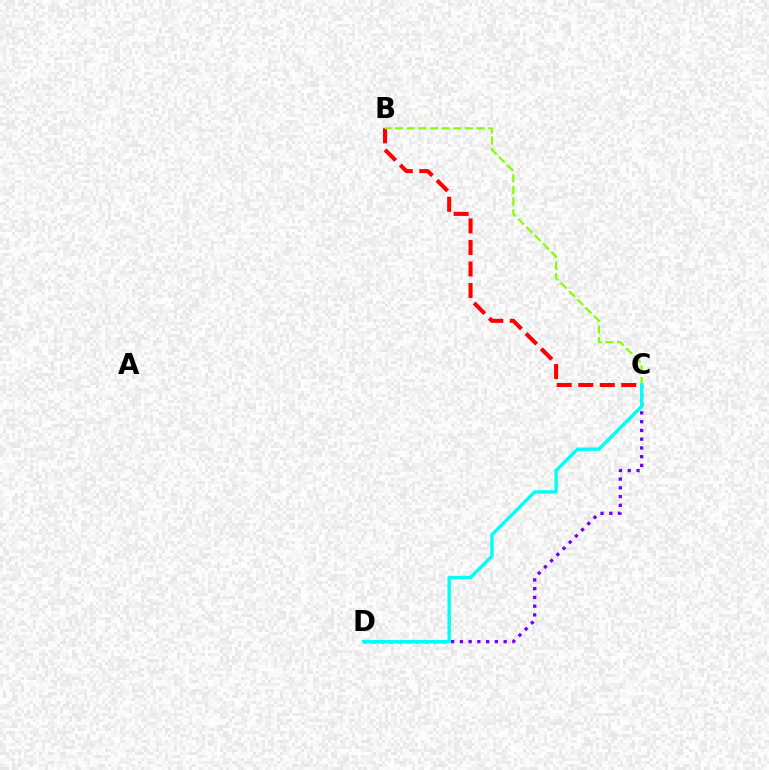{('B', 'C'): [{'color': '#ff0000', 'line_style': 'dashed', 'thickness': 2.92}, {'color': '#84ff00', 'line_style': 'dashed', 'thickness': 1.59}], ('C', 'D'): [{'color': '#7200ff', 'line_style': 'dotted', 'thickness': 2.38}, {'color': '#00fff6', 'line_style': 'solid', 'thickness': 2.45}]}